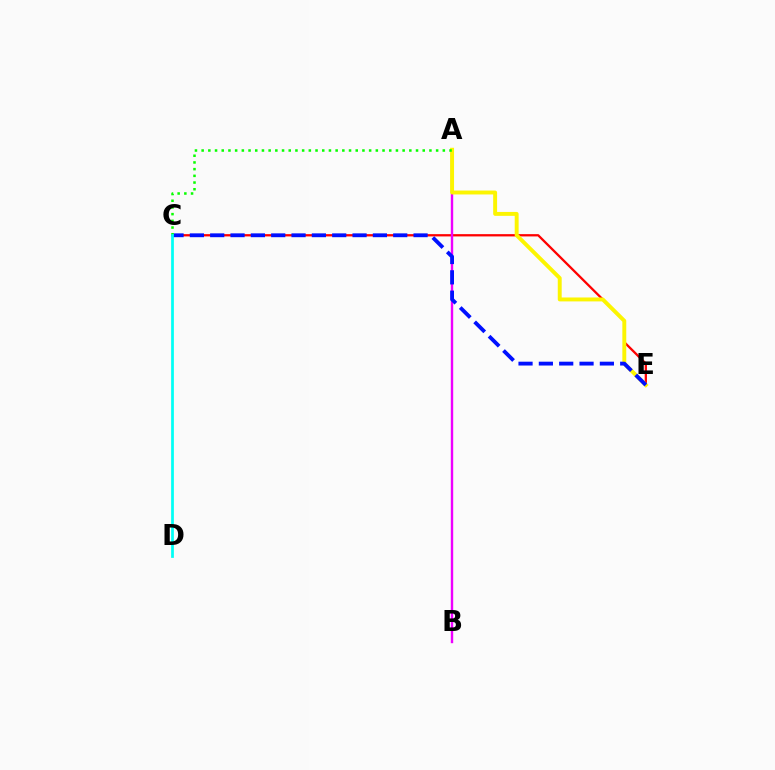{('C', 'E'): [{'color': '#ff0000', 'line_style': 'solid', 'thickness': 1.64}, {'color': '#0010ff', 'line_style': 'dashed', 'thickness': 2.76}], ('A', 'B'): [{'color': '#ee00ff', 'line_style': 'solid', 'thickness': 1.73}], ('A', 'E'): [{'color': '#fcf500', 'line_style': 'solid', 'thickness': 2.82}], ('A', 'C'): [{'color': '#08ff00', 'line_style': 'dotted', 'thickness': 1.82}], ('C', 'D'): [{'color': '#00fff6', 'line_style': 'solid', 'thickness': 1.98}]}